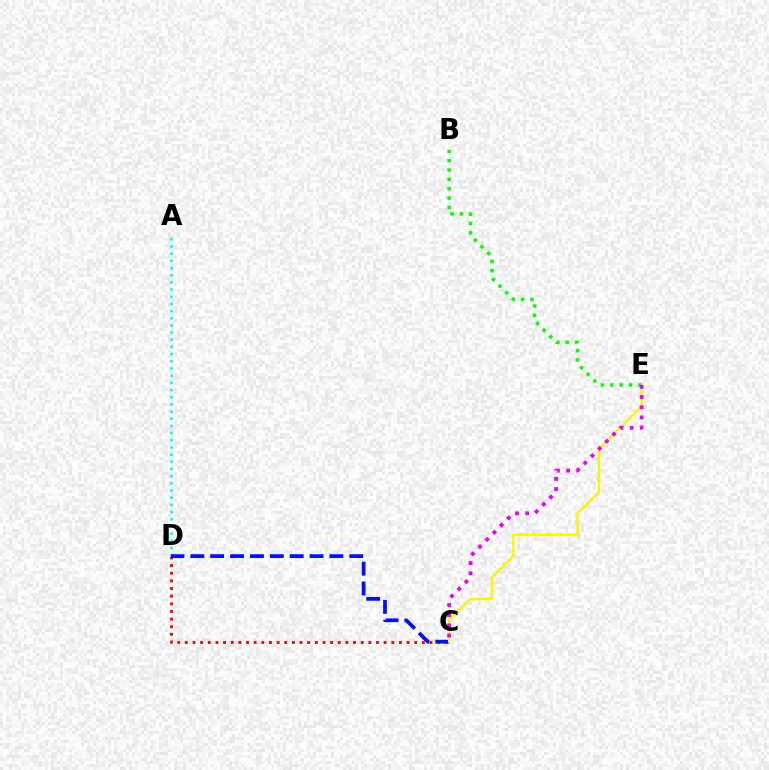{('A', 'D'): [{'color': '#00fff6', 'line_style': 'dotted', 'thickness': 1.95}], ('C', 'D'): [{'color': '#ff0000', 'line_style': 'dotted', 'thickness': 2.08}, {'color': '#0010ff', 'line_style': 'dashed', 'thickness': 2.7}], ('C', 'E'): [{'color': '#fcf500', 'line_style': 'solid', 'thickness': 1.7}, {'color': '#ee00ff', 'line_style': 'dotted', 'thickness': 2.76}], ('B', 'E'): [{'color': '#08ff00', 'line_style': 'dotted', 'thickness': 2.54}]}